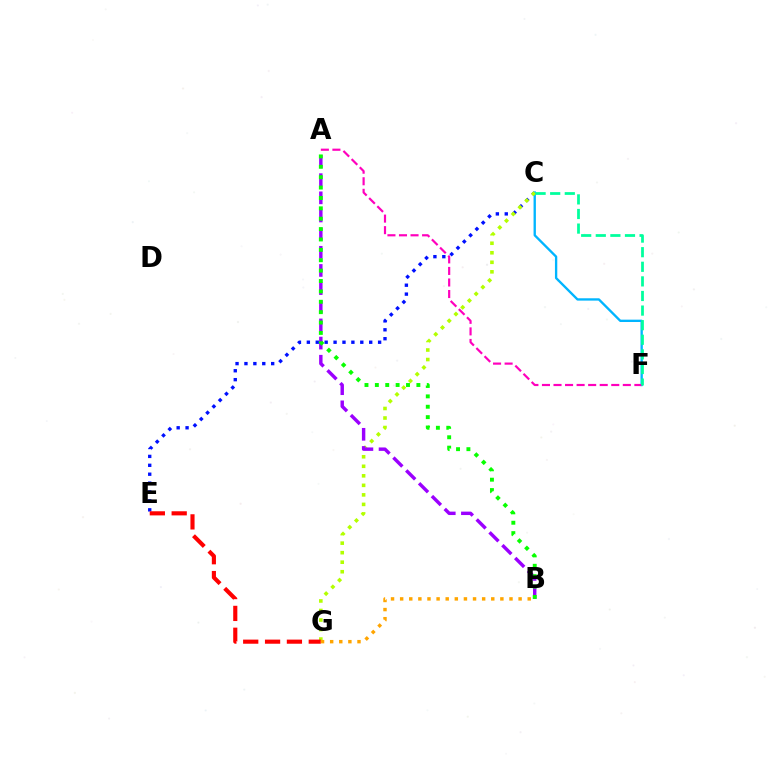{('C', 'E'): [{'color': '#0010ff', 'line_style': 'dotted', 'thickness': 2.42}], ('C', 'F'): [{'color': '#00b5ff', 'line_style': 'solid', 'thickness': 1.69}, {'color': '#00ff9d', 'line_style': 'dashed', 'thickness': 1.98}], ('C', 'G'): [{'color': '#b3ff00', 'line_style': 'dotted', 'thickness': 2.59}], ('A', 'B'): [{'color': '#9b00ff', 'line_style': 'dashed', 'thickness': 2.47}, {'color': '#08ff00', 'line_style': 'dotted', 'thickness': 2.82}], ('E', 'G'): [{'color': '#ff0000', 'line_style': 'dashed', 'thickness': 2.97}], ('A', 'F'): [{'color': '#ff00bd', 'line_style': 'dashed', 'thickness': 1.57}], ('B', 'G'): [{'color': '#ffa500', 'line_style': 'dotted', 'thickness': 2.48}]}